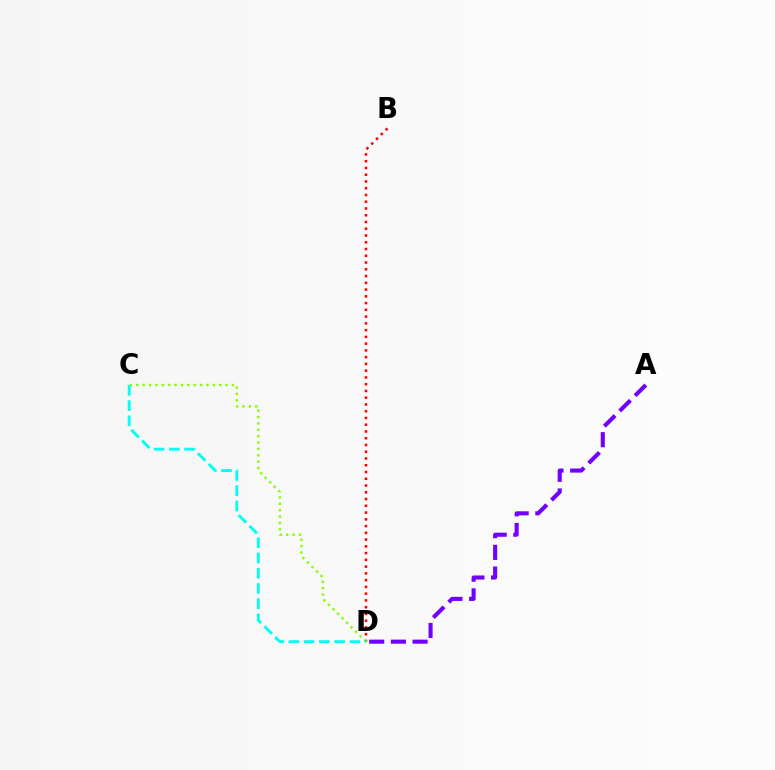{('B', 'D'): [{'color': '#ff0000', 'line_style': 'dotted', 'thickness': 1.84}], ('C', 'D'): [{'color': '#84ff00', 'line_style': 'dotted', 'thickness': 1.73}, {'color': '#00fff6', 'line_style': 'dashed', 'thickness': 2.07}], ('A', 'D'): [{'color': '#7200ff', 'line_style': 'dashed', 'thickness': 2.95}]}